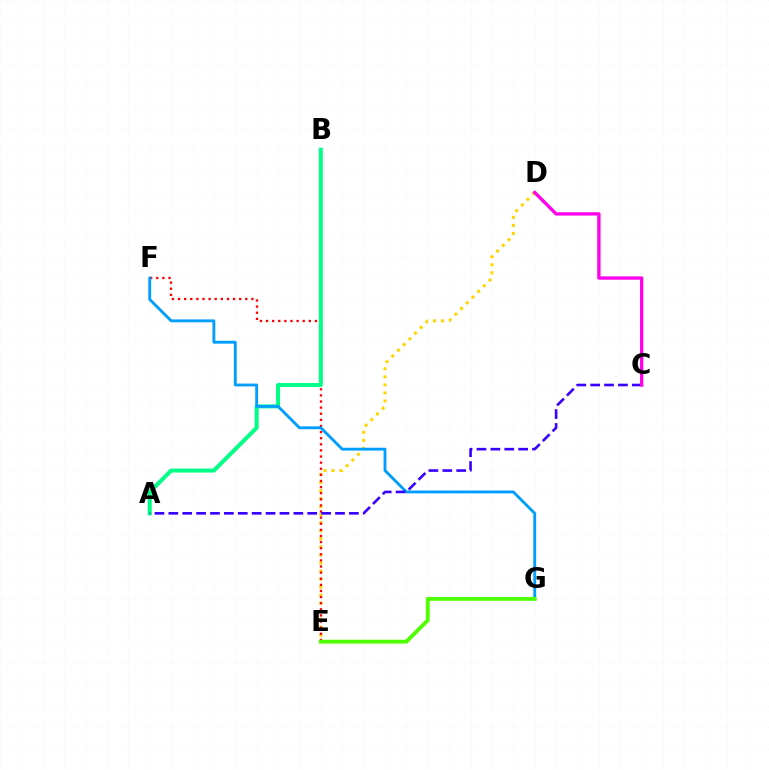{('D', 'E'): [{'color': '#ffd500', 'line_style': 'dotted', 'thickness': 2.19}], ('E', 'F'): [{'color': '#ff0000', 'line_style': 'dotted', 'thickness': 1.66}], ('A', 'B'): [{'color': '#00ff86', 'line_style': 'solid', 'thickness': 2.9}], ('F', 'G'): [{'color': '#009eff', 'line_style': 'solid', 'thickness': 2.06}], ('A', 'C'): [{'color': '#3700ff', 'line_style': 'dashed', 'thickness': 1.89}], ('E', 'G'): [{'color': '#4fff00', 'line_style': 'solid', 'thickness': 2.78}], ('C', 'D'): [{'color': '#ff00ed', 'line_style': 'solid', 'thickness': 2.39}]}